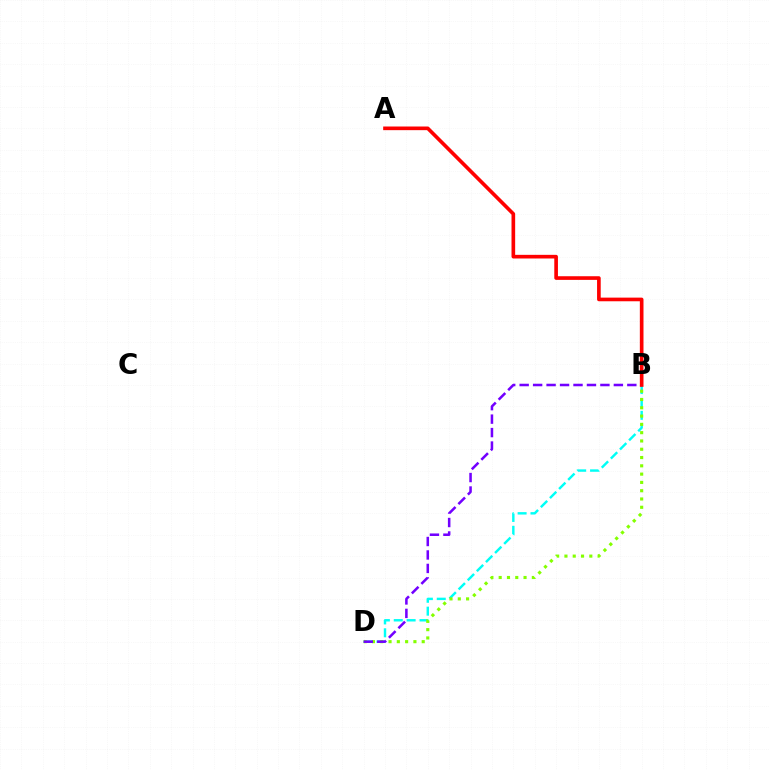{('B', 'D'): [{'color': '#00fff6', 'line_style': 'dashed', 'thickness': 1.75}, {'color': '#84ff00', 'line_style': 'dotted', 'thickness': 2.25}, {'color': '#7200ff', 'line_style': 'dashed', 'thickness': 1.83}], ('A', 'B'): [{'color': '#ff0000', 'line_style': 'solid', 'thickness': 2.63}]}